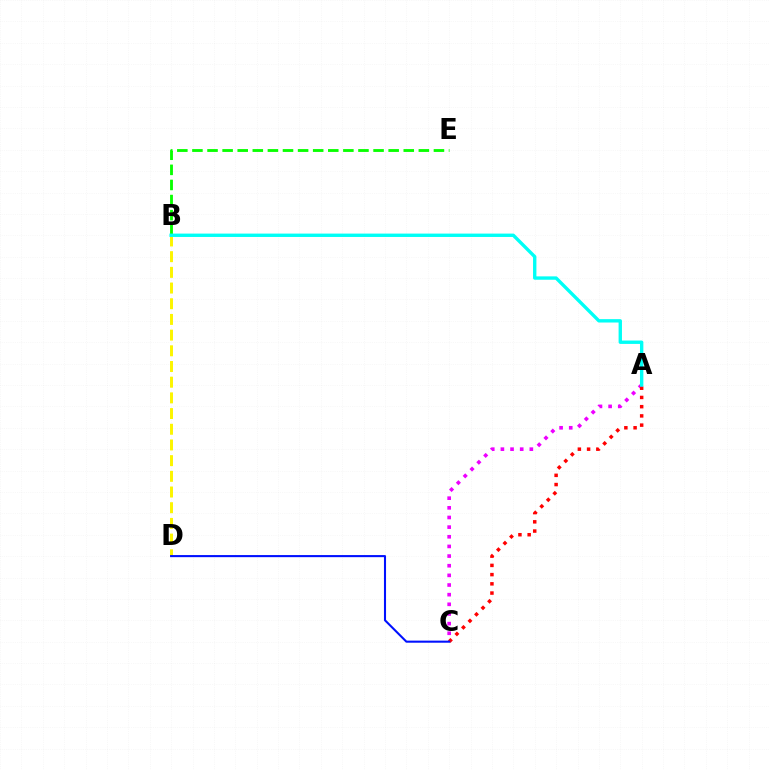{('A', 'C'): [{'color': '#ee00ff', 'line_style': 'dotted', 'thickness': 2.62}, {'color': '#ff0000', 'line_style': 'dotted', 'thickness': 2.51}], ('B', 'D'): [{'color': '#fcf500', 'line_style': 'dashed', 'thickness': 2.13}], ('B', 'E'): [{'color': '#08ff00', 'line_style': 'dashed', 'thickness': 2.05}], ('C', 'D'): [{'color': '#0010ff', 'line_style': 'solid', 'thickness': 1.5}], ('A', 'B'): [{'color': '#00fff6', 'line_style': 'solid', 'thickness': 2.43}]}